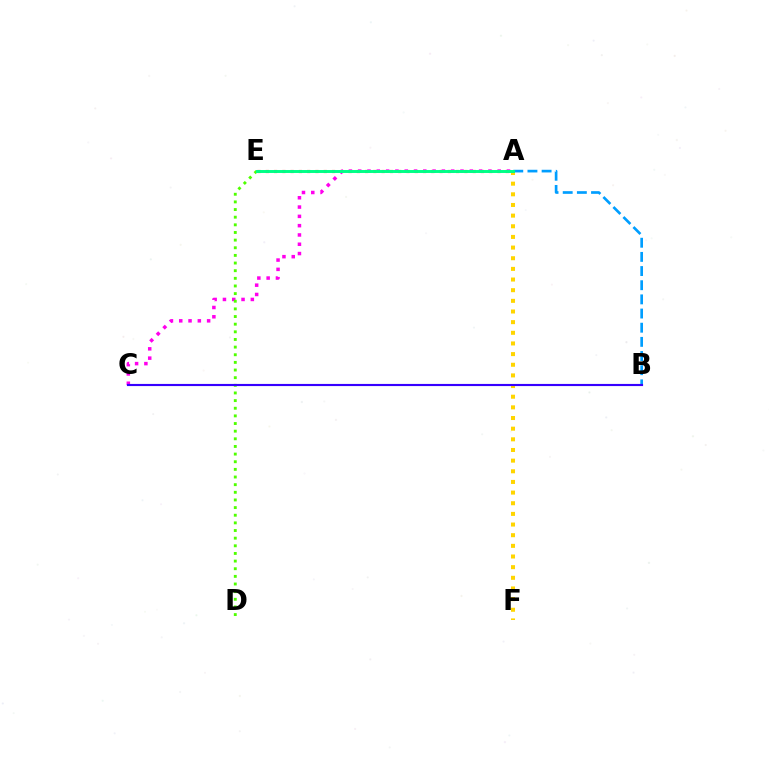{('A', 'E'): [{'color': '#ff0000', 'line_style': 'dotted', 'thickness': 2.25}, {'color': '#00ff86', 'line_style': 'solid', 'thickness': 2.12}], ('A', 'F'): [{'color': '#ffd500', 'line_style': 'dotted', 'thickness': 2.89}], ('A', 'C'): [{'color': '#ff00ed', 'line_style': 'dotted', 'thickness': 2.53}], ('D', 'E'): [{'color': '#4fff00', 'line_style': 'dotted', 'thickness': 2.08}], ('A', 'B'): [{'color': '#009eff', 'line_style': 'dashed', 'thickness': 1.92}], ('B', 'C'): [{'color': '#3700ff', 'line_style': 'solid', 'thickness': 1.54}]}